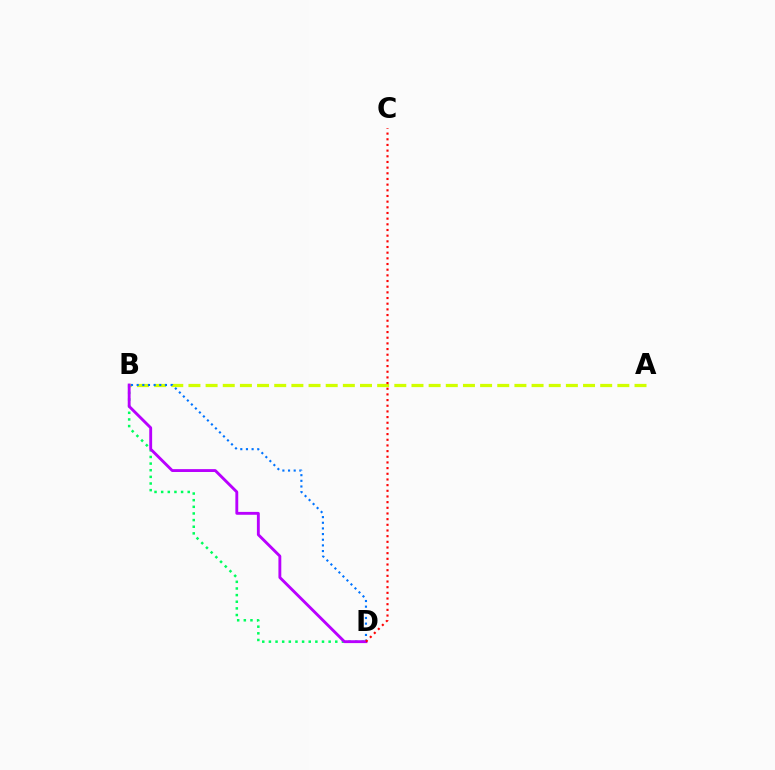{('A', 'B'): [{'color': '#d1ff00', 'line_style': 'dashed', 'thickness': 2.33}], ('B', 'D'): [{'color': '#00ff5c', 'line_style': 'dotted', 'thickness': 1.8}, {'color': '#0074ff', 'line_style': 'dotted', 'thickness': 1.54}, {'color': '#b900ff', 'line_style': 'solid', 'thickness': 2.07}], ('C', 'D'): [{'color': '#ff0000', 'line_style': 'dotted', 'thickness': 1.54}]}